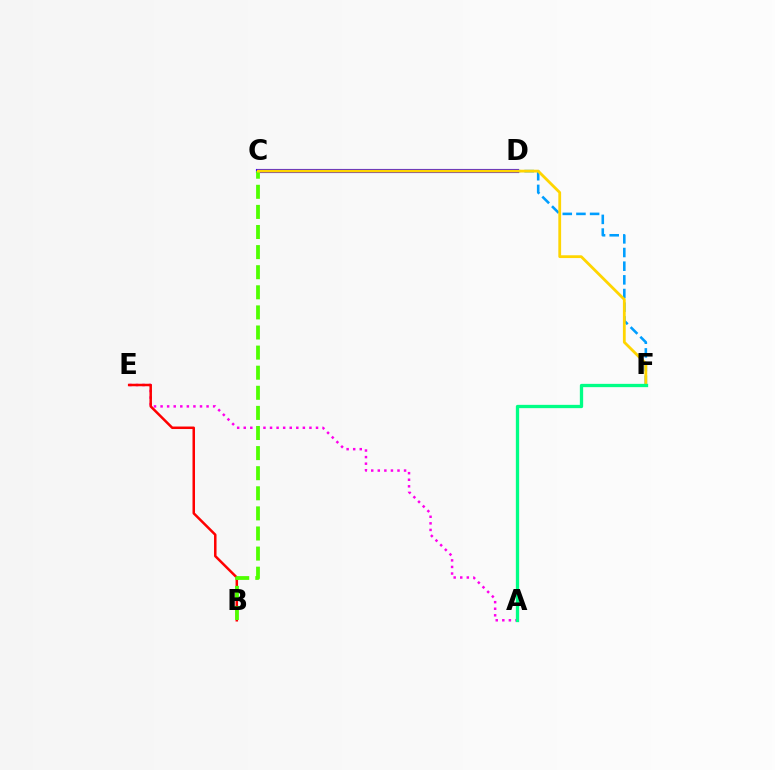{('C', 'F'): [{'color': '#009eff', 'line_style': 'dashed', 'thickness': 1.86}, {'color': '#ffd500', 'line_style': 'solid', 'thickness': 2.01}], ('C', 'D'): [{'color': '#3700ff', 'line_style': 'solid', 'thickness': 2.97}], ('A', 'E'): [{'color': '#ff00ed', 'line_style': 'dotted', 'thickness': 1.79}], ('B', 'E'): [{'color': '#ff0000', 'line_style': 'solid', 'thickness': 1.8}], ('B', 'C'): [{'color': '#4fff00', 'line_style': 'dashed', 'thickness': 2.73}], ('A', 'F'): [{'color': '#00ff86', 'line_style': 'solid', 'thickness': 2.38}]}